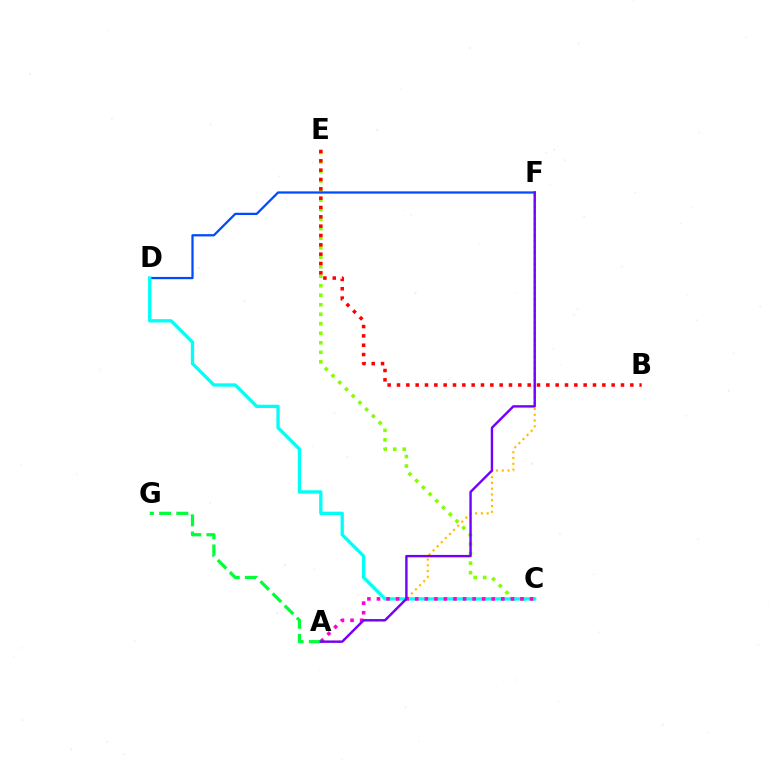{('C', 'E'): [{'color': '#84ff00', 'line_style': 'dotted', 'thickness': 2.58}], ('D', 'F'): [{'color': '#004bff', 'line_style': 'solid', 'thickness': 1.63}], ('C', 'D'): [{'color': '#00fff6', 'line_style': 'solid', 'thickness': 2.39}], ('A', 'F'): [{'color': '#ffbd00', 'line_style': 'dotted', 'thickness': 1.57}, {'color': '#7200ff', 'line_style': 'solid', 'thickness': 1.73}], ('B', 'E'): [{'color': '#ff0000', 'line_style': 'dotted', 'thickness': 2.54}], ('A', 'C'): [{'color': '#ff00cf', 'line_style': 'dotted', 'thickness': 2.6}], ('A', 'G'): [{'color': '#00ff39', 'line_style': 'dashed', 'thickness': 2.33}]}